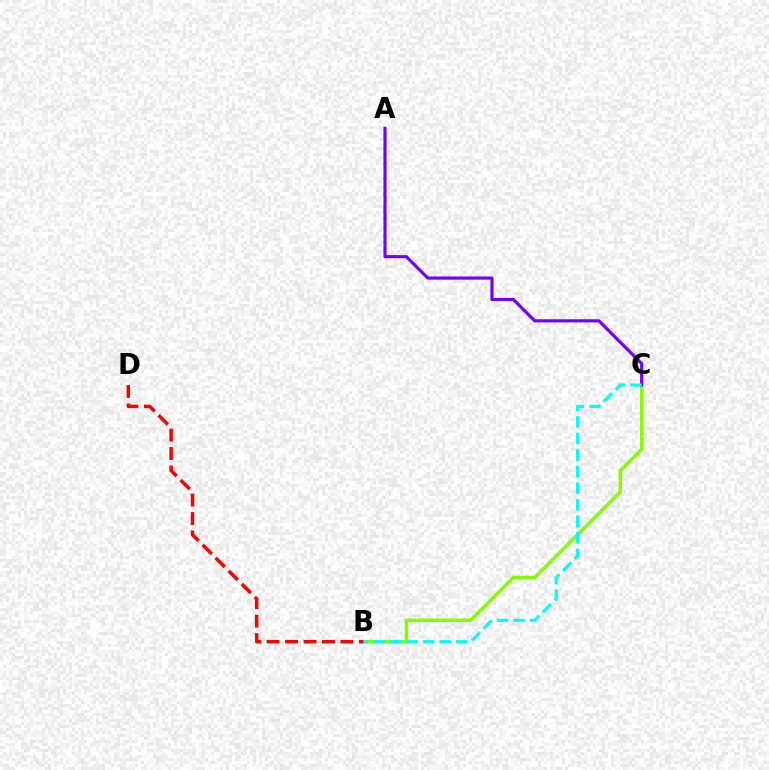{('B', 'C'): [{'color': '#84ff00', 'line_style': 'solid', 'thickness': 2.49}, {'color': '#00fff6', 'line_style': 'dashed', 'thickness': 2.25}], ('B', 'D'): [{'color': '#ff0000', 'line_style': 'dashed', 'thickness': 2.51}], ('A', 'C'): [{'color': '#7200ff', 'line_style': 'solid', 'thickness': 2.26}]}